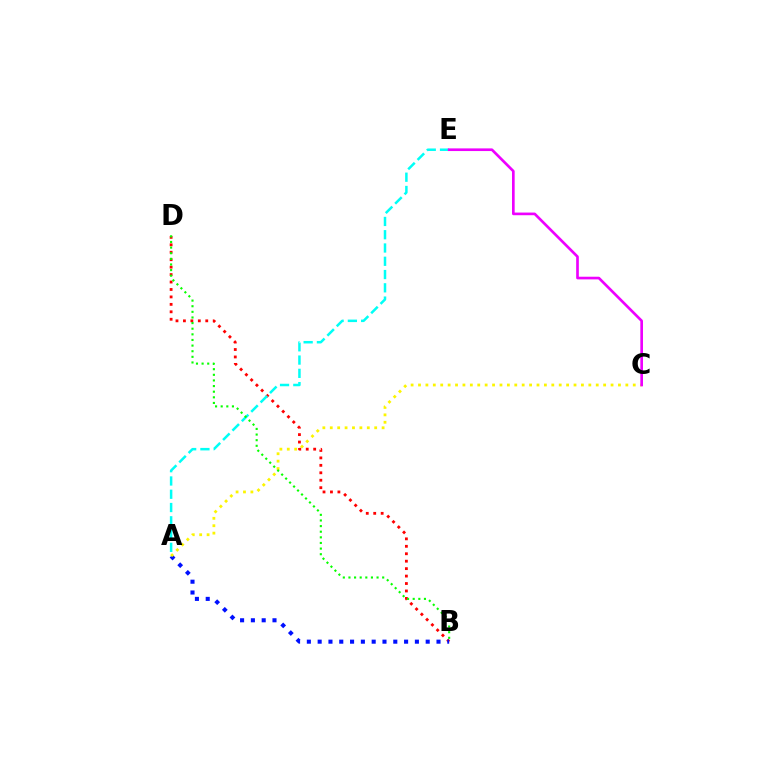{('B', 'D'): [{'color': '#ff0000', 'line_style': 'dotted', 'thickness': 2.02}, {'color': '#08ff00', 'line_style': 'dotted', 'thickness': 1.53}], ('A', 'B'): [{'color': '#0010ff', 'line_style': 'dotted', 'thickness': 2.94}], ('A', 'C'): [{'color': '#fcf500', 'line_style': 'dotted', 'thickness': 2.01}], ('A', 'E'): [{'color': '#00fff6', 'line_style': 'dashed', 'thickness': 1.8}], ('C', 'E'): [{'color': '#ee00ff', 'line_style': 'solid', 'thickness': 1.92}]}